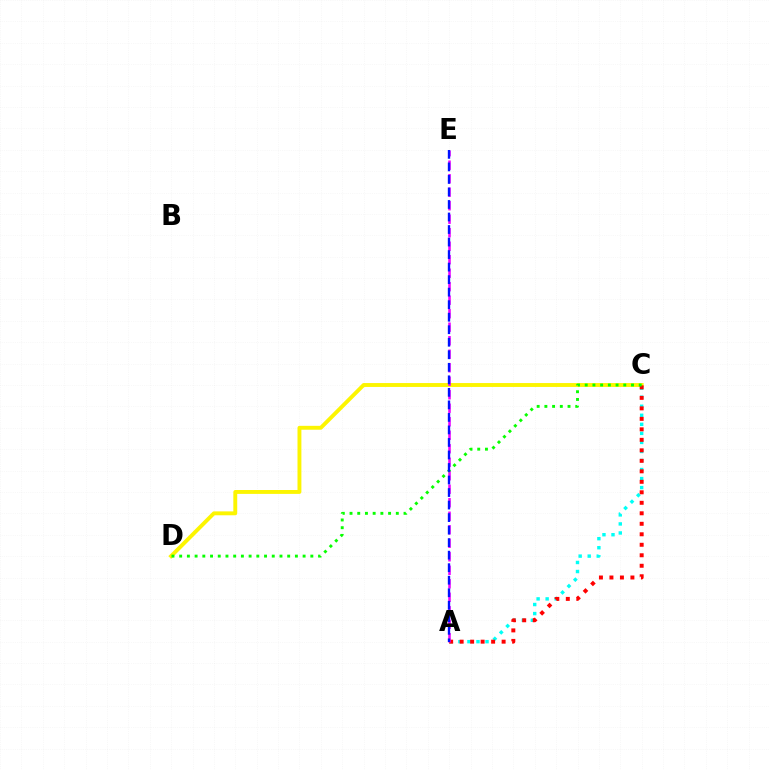{('A', 'C'): [{'color': '#00fff6', 'line_style': 'dotted', 'thickness': 2.46}, {'color': '#ff0000', 'line_style': 'dotted', 'thickness': 2.85}], ('C', 'D'): [{'color': '#fcf500', 'line_style': 'solid', 'thickness': 2.8}, {'color': '#08ff00', 'line_style': 'dotted', 'thickness': 2.1}], ('A', 'E'): [{'color': '#ee00ff', 'line_style': 'dashed', 'thickness': 1.83}, {'color': '#0010ff', 'line_style': 'dashed', 'thickness': 1.7}]}